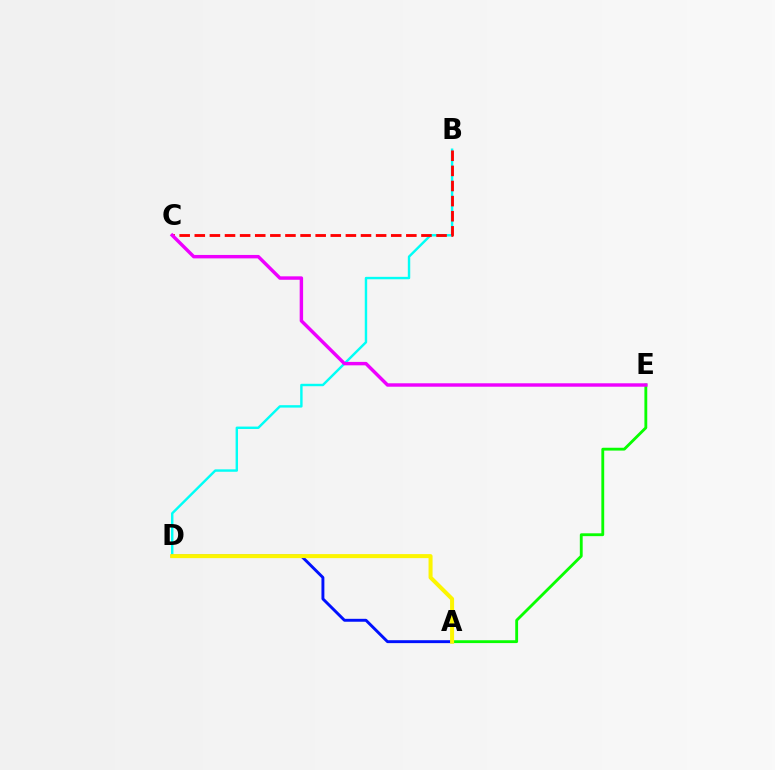{('B', 'D'): [{'color': '#00fff6', 'line_style': 'solid', 'thickness': 1.74}], ('A', 'E'): [{'color': '#08ff00', 'line_style': 'solid', 'thickness': 2.05}], ('B', 'C'): [{'color': '#ff0000', 'line_style': 'dashed', 'thickness': 2.05}], ('A', 'D'): [{'color': '#0010ff', 'line_style': 'solid', 'thickness': 2.1}, {'color': '#fcf500', 'line_style': 'solid', 'thickness': 2.9}], ('C', 'E'): [{'color': '#ee00ff', 'line_style': 'solid', 'thickness': 2.47}]}